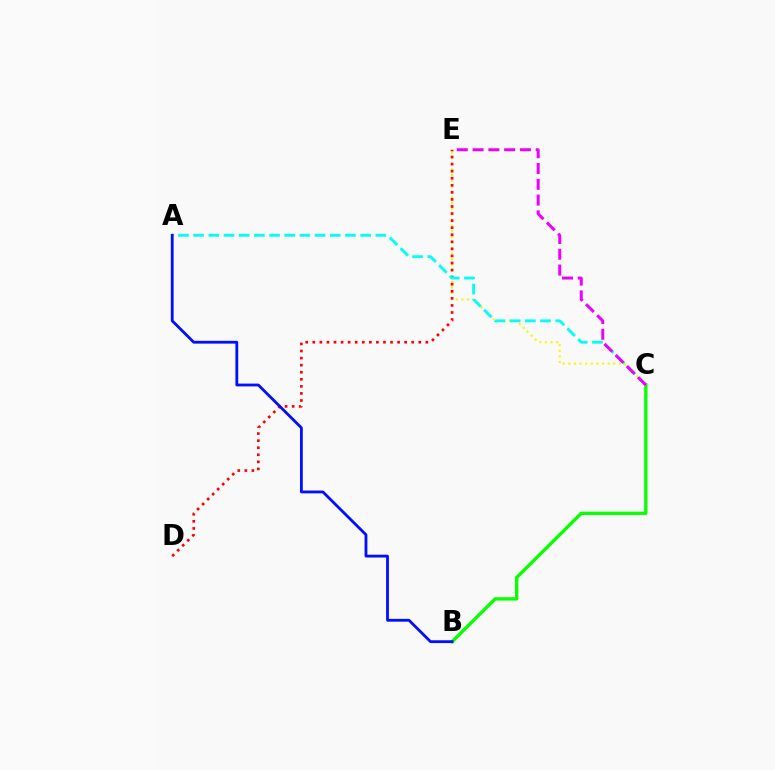{('C', 'E'): [{'color': '#fcf500', 'line_style': 'dotted', 'thickness': 1.53}, {'color': '#ee00ff', 'line_style': 'dashed', 'thickness': 2.14}], ('D', 'E'): [{'color': '#ff0000', 'line_style': 'dotted', 'thickness': 1.92}], ('A', 'C'): [{'color': '#00fff6', 'line_style': 'dashed', 'thickness': 2.06}], ('B', 'C'): [{'color': '#08ff00', 'line_style': 'solid', 'thickness': 2.4}], ('A', 'B'): [{'color': '#0010ff', 'line_style': 'solid', 'thickness': 2.02}]}